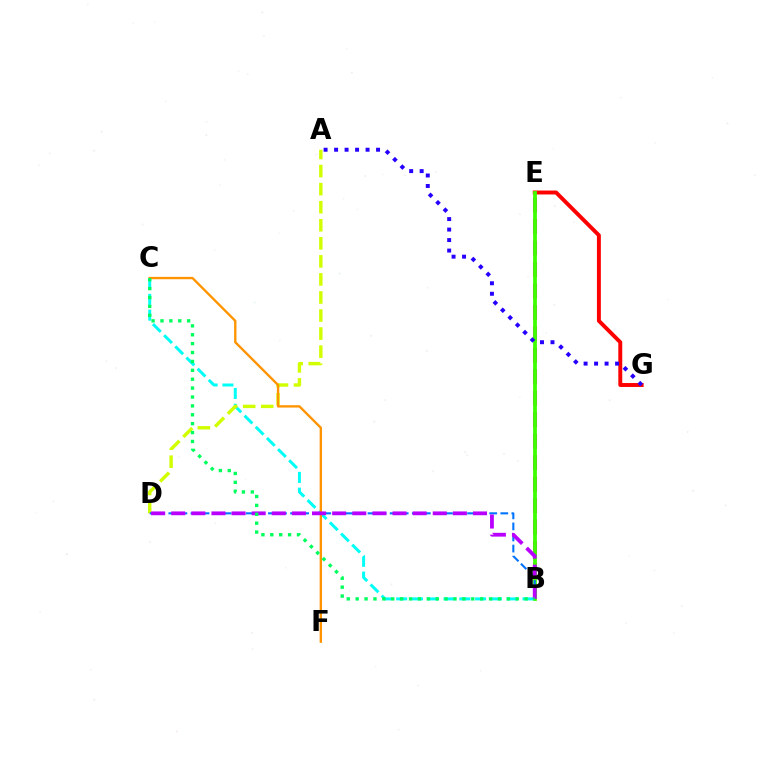{('E', 'G'): [{'color': '#ff0000', 'line_style': 'solid', 'thickness': 2.82}], ('B', 'C'): [{'color': '#00fff6', 'line_style': 'dashed', 'thickness': 2.14}, {'color': '#00ff5c', 'line_style': 'dotted', 'thickness': 2.42}], ('A', 'D'): [{'color': '#d1ff00', 'line_style': 'dashed', 'thickness': 2.45}], ('B', 'E'): [{'color': '#ff00ac', 'line_style': 'dashed', 'thickness': 2.92}, {'color': '#3dff00', 'line_style': 'solid', 'thickness': 2.71}], ('C', 'F'): [{'color': '#ff9400', 'line_style': 'solid', 'thickness': 1.7}], ('B', 'D'): [{'color': '#0074ff', 'line_style': 'dashed', 'thickness': 1.5}, {'color': '#b900ff', 'line_style': 'dashed', 'thickness': 2.73}], ('A', 'G'): [{'color': '#2500ff', 'line_style': 'dotted', 'thickness': 2.85}]}